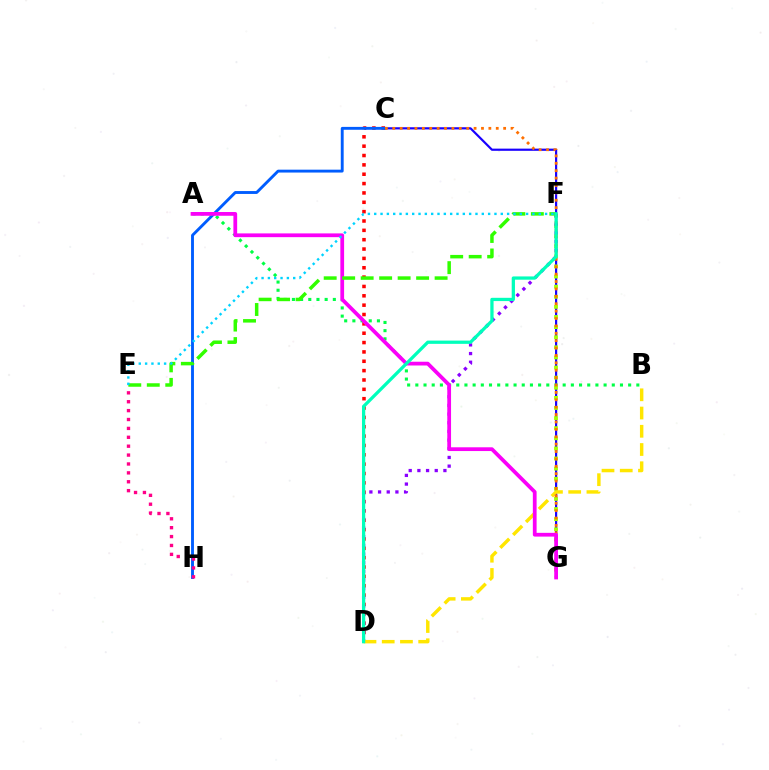{('C', 'D'): [{'color': '#ff0000', 'line_style': 'dotted', 'thickness': 2.54}], ('C', 'G'): [{'color': '#1900ff', 'line_style': 'solid', 'thickness': 1.57}, {'color': '#ff7000', 'line_style': 'dotted', 'thickness': 2.01}], ('C', 'H'): [{'color': '#005dff', 'line_style': 'solid', 'thickness': 2.07}], ('A', 'B'): [{'color': '#00ff45', 'line_style': 'dotted', 'thickness': 2.22}], ('F', 'G'): [{'color': '#a2ff00', 'line_style': 'dotted', 'thickness': 2.75}], ('E', 'H'): [{'color': '#ff0088', 'line_style': 'dotted', 'thickness': 2.42}], ('D', 'F'): [{'color': '#8a00ff', 'line_style': 'dotted', 'thickness': 2.36}, {'color': '#00ffbb', 'line_style': 'solid', 'thickness': 2.35}], ('B', 'D'): [{'color': '#ffe600', 'line_style': 'dashed', 'thickness': 2.48}], ('A', 'G'): [{'color': '#fa00f9', 'line_style': 'solid', 'thickness': 2.7}], ('E', 'F'): [{'color': '#31ff00', 'line_style': 'dashed', 'thickness': 2.51}, {'color': '#00d3ff', 'line_style': 'dotted', 'thickness': 1.72}]}